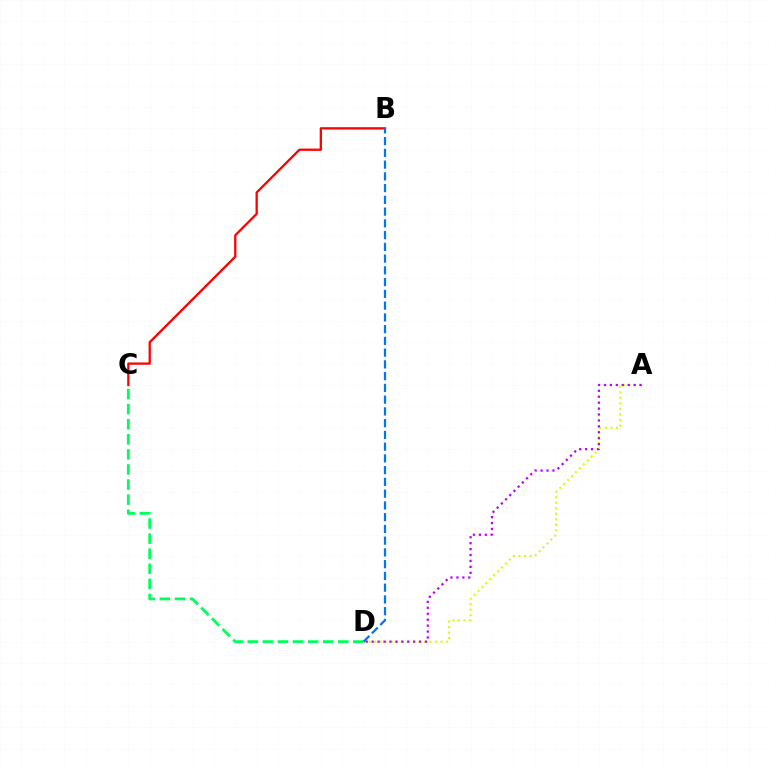{('C', 'D'): [{'color': '#00ff5c', 'line_style': 'dashed', 'thickness': 2.05}], ('B', 'C'): [{'color': '#ff0000', 'line_style': 'solid', 'thickness': 1.65}], ('A', 'D'): [{'color': '#d1ff00', 'line_style': 'dotted', 'thickness': 1.5}, {'color': '#b900ff', 'line_style': 'dotted', 'thickness': 1.61}], ('B', 'D'): [{'color': '#0074ff', 'line_style': 'dashed', 'thickness': 1.6}]}